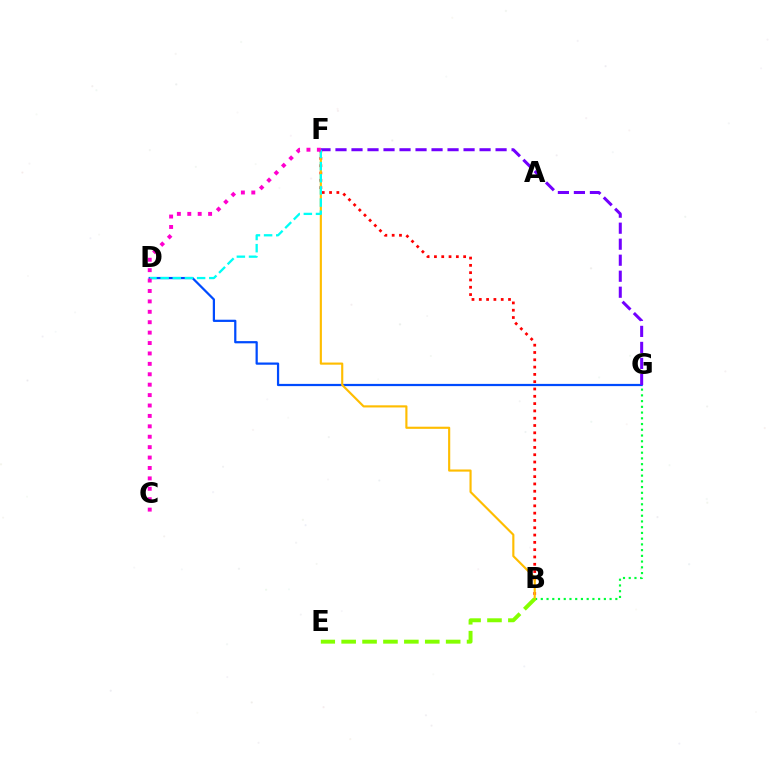{('B', 'F'): [{'color': '#ff0000', 'line_style': 'dotted', 'thickness': 1.98}, {'color': '#ffbd00', 'line_style': 'solid', 'thickness': 1.54}], ('D', 'G'): [{'color': '#004bff', 'line_style': 'solid', 'thickness': 1.61}], ('B', 'G'): [{'color': '#00ff39', 'line_style': 'dotted', 'thickness': 1.56}], ('F', 'G'): [{'color': '#7200ff', 'line_style': 'dashed', 'thickness': 2.17}], ('D', 'F'): [{'color': '#00fff6', 'line_style': 'dashed', 'thickness': 1.65}], ('C', 'F'): [{'color': '#ff00cf', 'line_style': 'dotted', 'thickness': 2.83}], ('B', 'E'): [{'color': '#84ff00', 'line_style': 'dashed', 'thickness': 2.84}]}